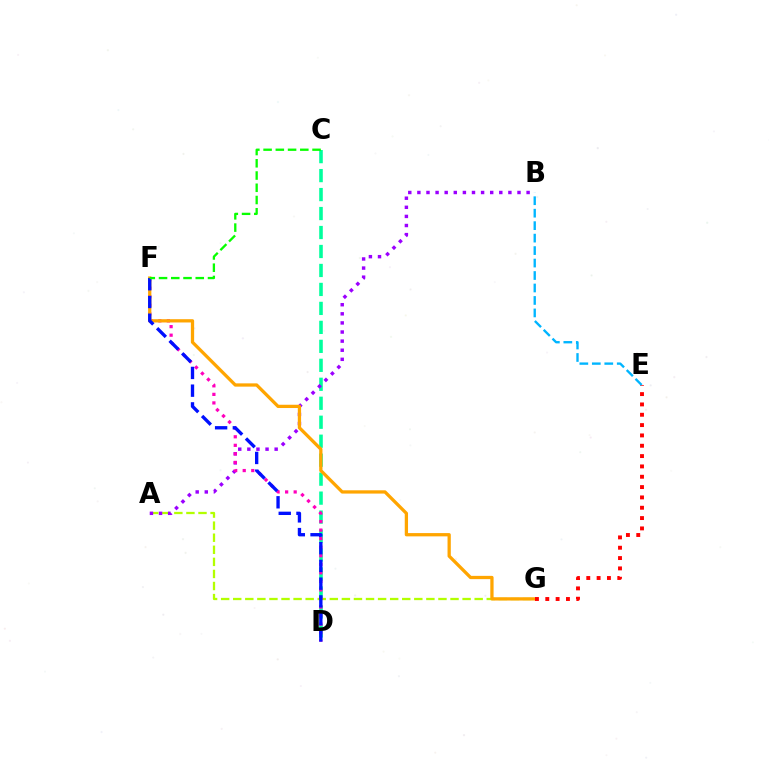{('C', 'D'): [{'color': '#00ff9d', 'line_style': 'dashed', 'thickness': 2.58}], ('A', 'G'): [{'color': '#b3ff00', 'line_style': 'dashed', 'thickness': 1.64}], ('A', 'B'): [{'color': '#9b00ff', 'line_style': 'dotted', 'thickness': 2.47}], ('D', 'F'): [{'color': '#ff00bd', 'line_style': 'dotted', 'thickness': 2.32}, {'color': '#0010ff', 'line_style': 'dashed', 'thickness': 2.41}], ('F', 'G'): [{'color': '#ffa500', 'line_style': 'solid', 'thickness': 2.36}], ('E', 'G'): [{'color': '#ff0000', 'line_style': 'dotted', 'thickness': 2.81}], ('B', 'E'): [{'color': '#00b5ff', 'line_style': 'dashed', 'thickness': 1.69}], ('C', 'F'): [{'color': '#08ff00', 'line_style': 'dashed', 'thickness': 1.66}]}